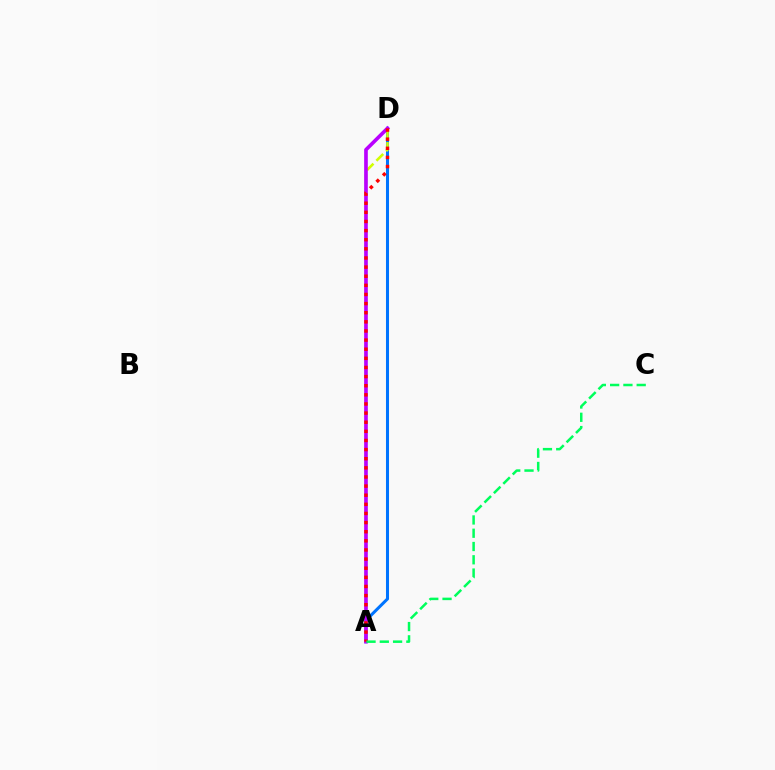{('A', 'D'): [{'color': '#0074ff', 'line_style': 'solid', 'thickness': 2.19}, {'color': '#d1ff00', 'line_style': 'dashed', 'thickness': 1.86}, {'color': '#b900ff', 'line_style': 'solid', 'thickness': 2.63}, {'color': '#ff0000', 'line_style': 'dotted', 'thickness': 2.48}], ('A', 'C'): [{'color': '#00ff5c', 'line_style': 'dashed', 'thickness': 1.8}]}